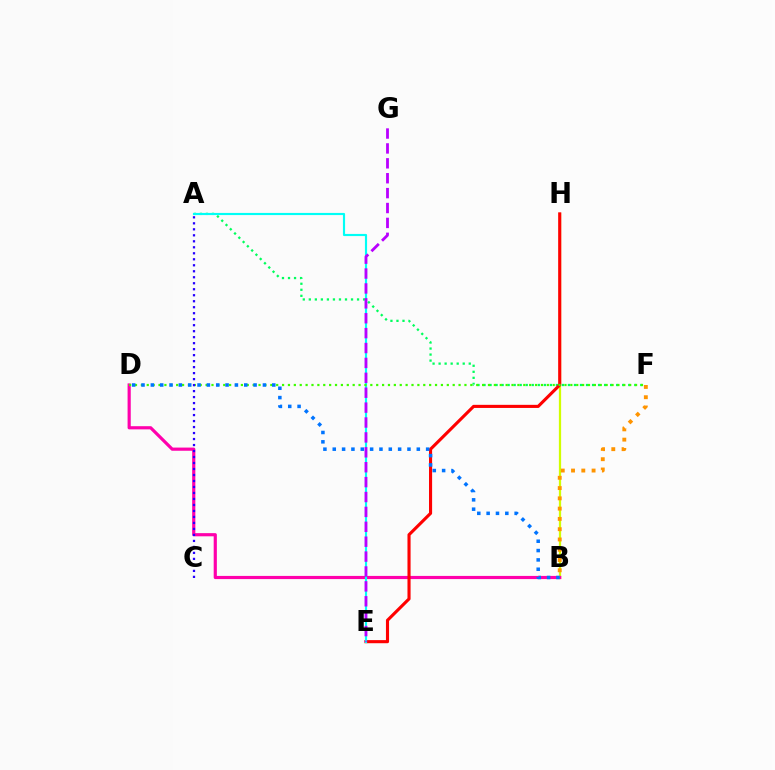{('B', 'H'): [{'color': '#d1ff00', 'line_style': 'solid', 'thickness': 1.62}], ('A', 'F'): [{'color': '#00ff5c', 'line_style': 'dotted', 'thickness': 1.64}], ('B', 'D'): [{'color': '#ff00ac', 'line_style': 'solid', 'thickness': 2.28}, {'color': '#0074ff', 'line_style': 'dotted', 'thickness': 2.54}], ('B', 'F'): [{'color': '#ff9400', 'line_style': 'dotted', 'thickness': 2.79}], ('E', 'H'): [{'color': '#ff0000', 'line_style': 'solid', 'thickness': 2.24}], ('A', 'E'): [{'color': '#00fff6', 'line_style': 'solid', 'thickness': 1.55}], ('D', 'F'): [{'color': '#3dff00', 'line_style': 'dotted', 'thickness': 1.6}], ('A', 'C'): [{'color': '#2500ff', 'line_style': 'dotted', 'thickness': 1.63}], ('E', 'G'): [{'color': '#b900ff', 'line_style': 'dashed', 'thickness': 2.02}]}